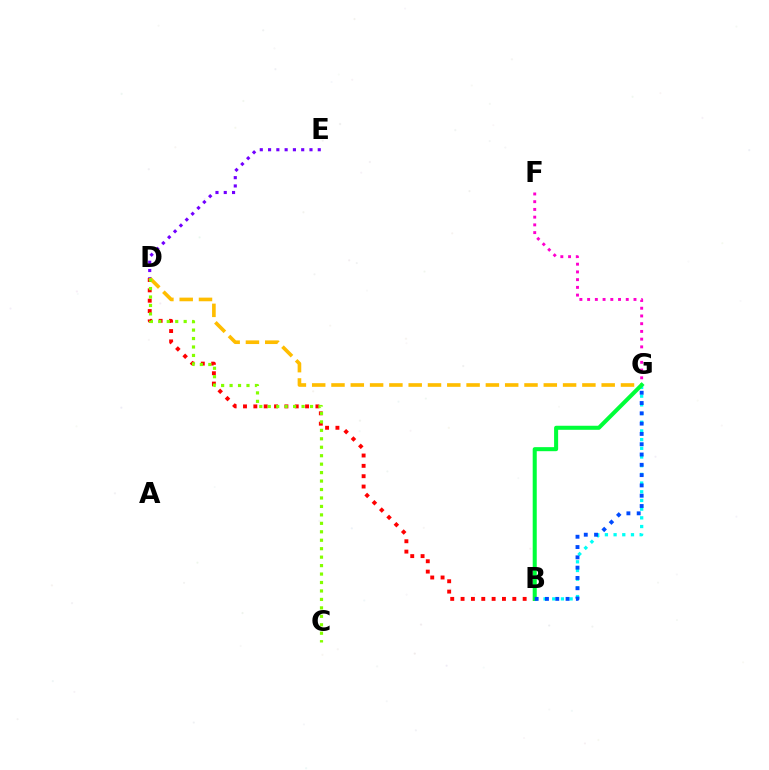{('B', 'D'): [{'color': '#ff0000', 'line_style': 'dotted', 'thickness': 2.81}], ('F', 'G'): [{'color': '#ff00cf', 'line_style': 'dotted', 'thickness': 2.1}], ('B', 'G'): [{'color': '#00fff6', 'line_style': 'dotted', 'thickness': 2.36}, {'color': '#00ff39', 'line_style': 'solid', 'thickness': 2.91}, {'color': '#004bff', 'line_style': 'dotted', 'thickness': 2.8}], ('D', 'G'): [{'color': '#ffbd00', 'line_style': 'dashed', 'thickness': 2.62}], ('C', 'D'): [{'color': '#84ff00', 'line_style': 'dotted', 'thickness': 2.3}], ('D', 'E'): [{'color': '#7200ff', 'line_style': 'dotted', 'thickness': 2.25}]}